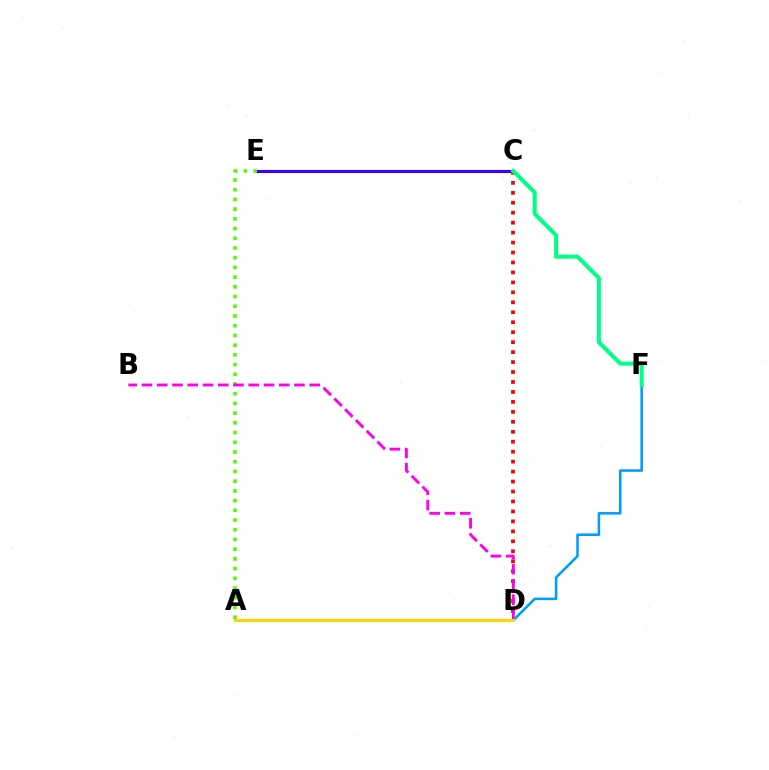{('C', 'E'): [{'color': '#3700ff', 'line_style': 'solid', 'thickness': 2.25}], ('C', 'D'): [{'color': '#ff0000', 'line_style': 'dotted', 'thickness': 2.71}], ('A', 'E'): [{'color': '#4fff00', 'line_style': 'dotted', 'thickness': 2.64}], ('B', 'D'): [{'color': '#ff00ed', 'line_style': 'dashed', 'thickness': 2.07}], ('D', 'F'): [{'color': '#009eff', 'line_style': 'solid', 'thickness': 1.85}], ('A', 'D'): [{'color': '#ffd500', 'line_style': 'solid', 'thickness': 2.18}], ('C', 'F'): [{'color': '#00ff86', 'line_style': 'solid', 'thickness': 2.91}]}